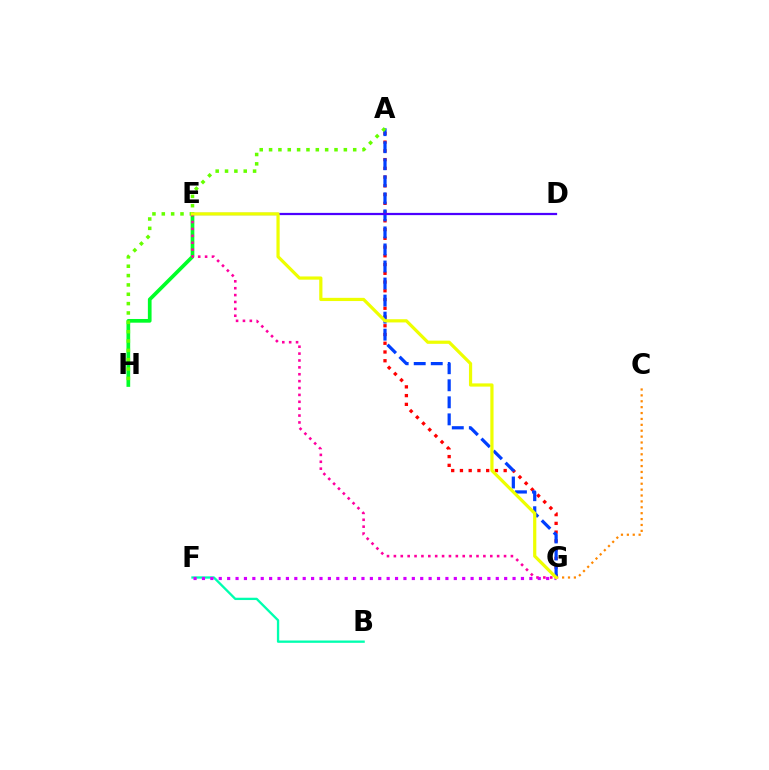{('B', 'F'): [{'color': '#00ffaf', 'line_style': 'solid', 'thickness': 1.67}], ('A', 'G'): [{'color': '#ff0000', 'line_style': 'dotted', 'thickness': 2.38}, {'color': '#003fff', 'line_style': 'dashed', 'thickness': 2.32}], ('E', 'H'): [{'color': '#00ff27', 'line_style': 'solid', 'thickness': 2.66}], ('A', 'H'): [{'color': '#66ff00', 'line_style': 'dotted', 'thickness': 2.54}], ('E', 'G'): [{'color': '#ff00a0', 'line_style': 'dotted', 'thickness': 1.87}, {'color': '#eeff00', 'line_style': 'solid', 'thickness': 2.31}], ('F', 'G'): [{'color': '#d600ff', 'line_style': 'dotted', 'thickness': 2.28}], ('D', 'E'): [{'color': '#00c7ff', 'line_style': 'solid', 'thickness': 1.51}, {'color': '#4f00ff', 'line_style': 'solid', 'thickness': 1.57}], ('C', 'G'): [{'color': '#ff8800', 'line_style': 'dotted', 'thickness': 1.6}]}